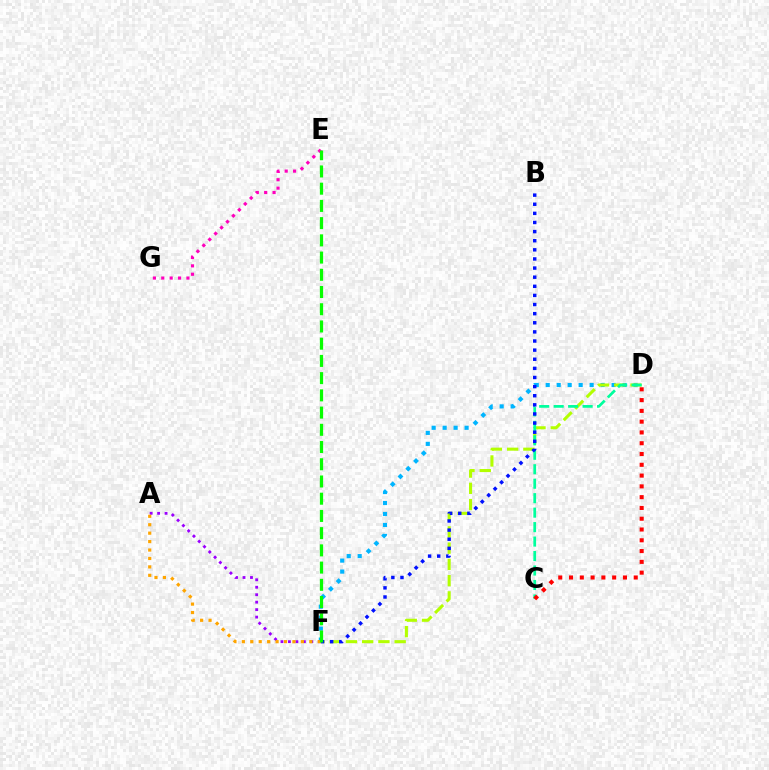{('D', 'F'): [{'color': '#00b5ff', 'line_style': 'dotted', 'thickness': 2.98}, {'color': '#b3ff00', 'line_style': 'dashed', 'thickness': 2.21}], ('C', 'D'): [{'color': '#00ff9d', 'line_style': 'dashed', 'thickness': 1.97}, {'color': '#ff0000', 'line_style': 'dotted', 'thickness': 2.93}], ('B', 'F'): [{'color': '#0010ff', 'line_style': 'dotted', 'thickness': 2.48}], ('E', 'G'): [{'color': '#ff00bd', 'line_style': 'dotted', 'thickness': 2.28}], ('A', 'F'): [{'color': '#9b00ff', 'line_style': 'dotted', 'thickness': 2.03}, {'color': '#ffa500', 'line_style': 'dotted', 'thickness': 2.29}], ('E', 'F'): [{'color': '#08ff00', 'line_style': 'dashed', 'thickness': 2.34}]}